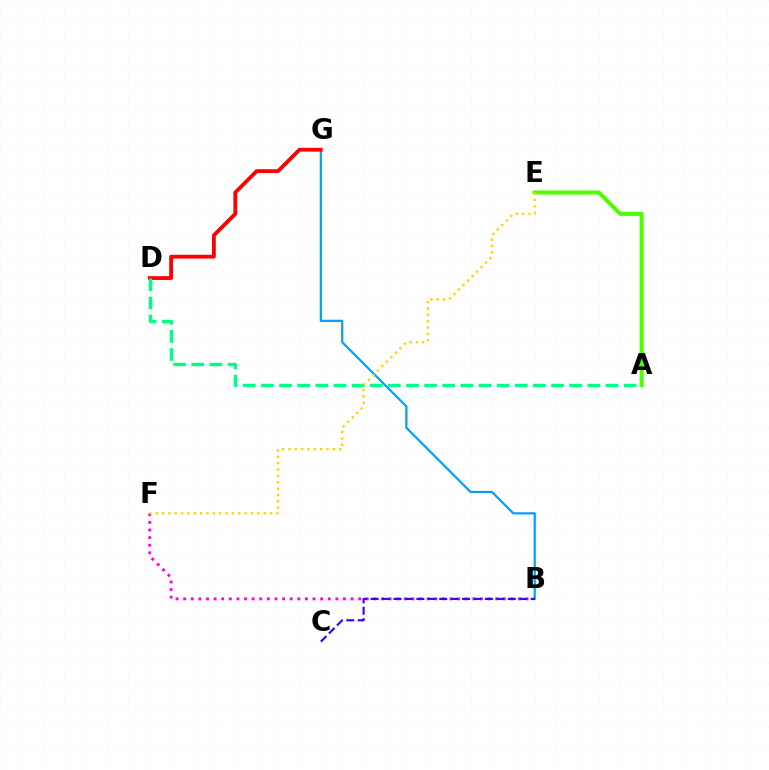{('A', 'E'): [{'color': '#4fff00', 'line_style': 'solid', 'thickness': 2.92}], ('B', 'F'): [{'color': '#ff00ed', 'line_style': 'dotted', 'thickness': 2.07}], ('B', 'G'): [{'color': '#009eff', 'line_style': 'solid', 'thickness': 1.58}], ('B', 'C'): [{'color': '#3700ff', 'line_style': 'dashed', 'thickness': 1.55}], ('D', 'G'): [{'color': '#ff0000', 'line_style': 'solid', 'thickness': 2.74}], ('A', 'D'): [{'color': '#00ff86', 'line_style': 'dashed', 'thickness': 2.46}], ('E', 'F'): [{'color': '#ffd500', 'line_style': 'dotted', 'thickness': 1.73}]}